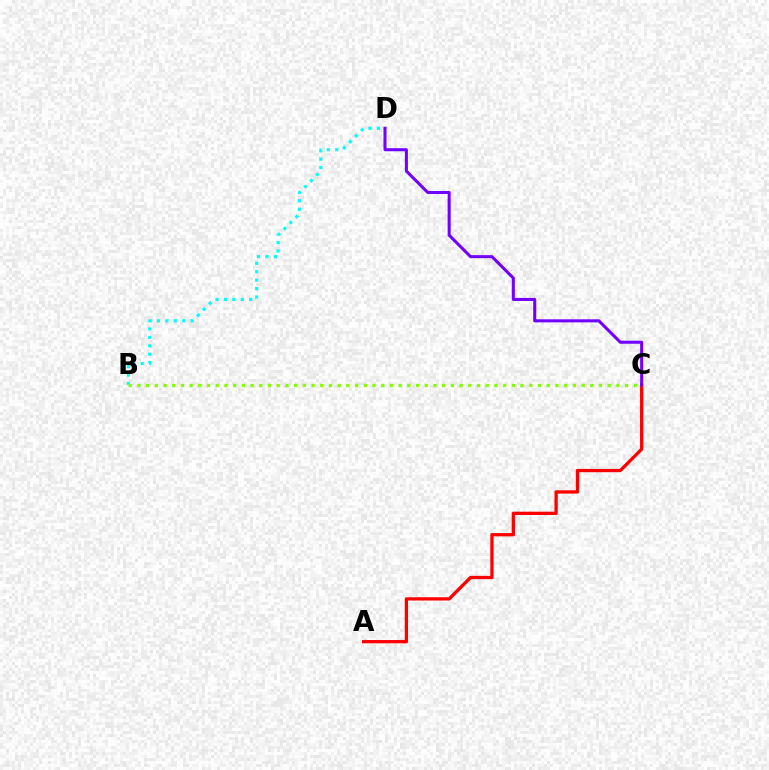{('B', 'D'): [{'color': '#00fff6', 'line_style': 'dotted', 'thickness': 2.29}], ('A', 'C'): [{'color': '#ff0000', 'line_style': 'solid', 'thickness': 2.35}], ('B', 'C'): [{'color': '#84ff00', 'line_style': 'dotted', 'thickness': 2.37}], ('C', 'D'): [{'color': '#7200ff', 'line_style': 'solid', 'thickness': 2.19}]}